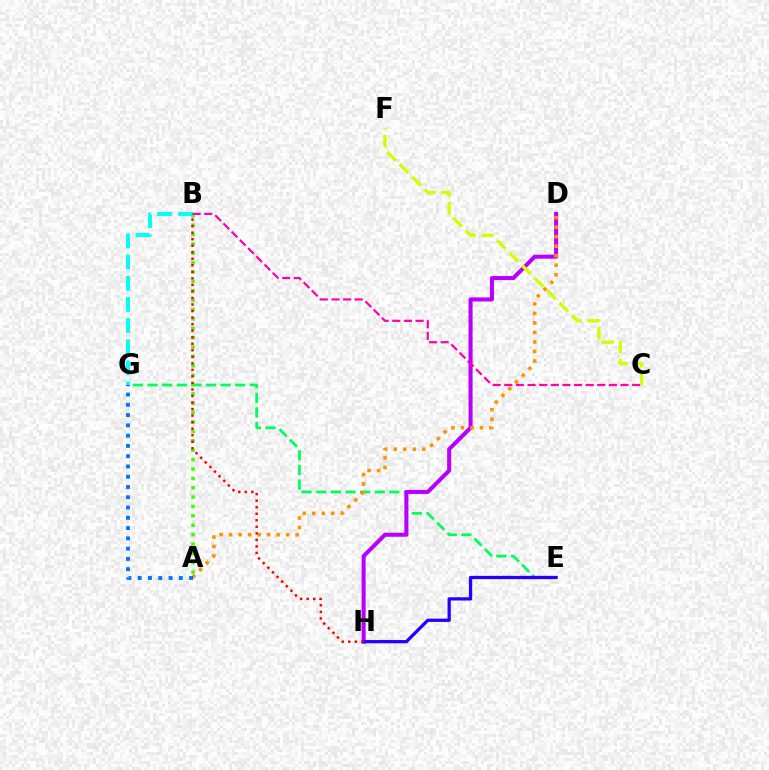{('E', 'G'): [{'color': '#00ff5c', 'line_style': 'dashed', 'thickness': 1.99}], ('D', 'H'): [{'color': '#b900ff', 'line_style': 'solid', 'thickness': 2.92}], ('A', 'D'): [{'color': '#ff9400', 'line_style': 'dotted', 'thickness': 2.58}], ('A', 'B'): [{'color': '#3dff00', 'line_style': 'dotted', 'thickness': 2.55}], ('A', 'G'): [{'color': '#0074ff', 'line_style': 'dotted', 'thickness': 2.79}], ('B', 'G'): [{'color': '#00fff6', 'line_style': 'dashed', 'thickness': 2.87}], ('B', 'C'): [{'color': '#ff00ac', 'line_style': 'dashed', 'thickness': 1.58}], ('E', 'H'): [{'color': '#2500ff', 'line_style': 'solid', 'thickness': 2.35}], ('C', 'F'): [{'color': '#d1ff00', 'line_style': 'dashed', 'thickness': 2.4}], ('B', 'H'): [{'color': '#ff0000', 'line_style': 'dotted', 'thickness': 1.78}]}